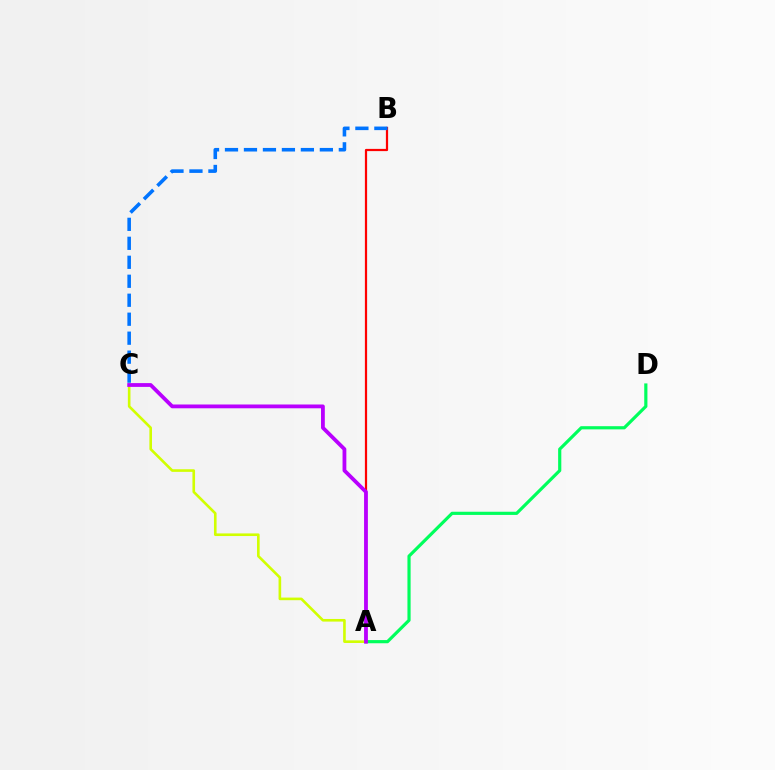{('A', 'D'): [{'color': '#00ff5c', 'line_style': 'solid', 'thickness': 2.29}], ('A', 'C'): [{'color': '#d1ff00', 'line_style': 'solid', 'thickness': 1.89}, {'color': '#b900ff', 'line_style': 'solid', 'thickness': 2.73}], ('A', 'B'): [{'color': '#ff0000', 'line_style': 'solid', 'thickness': 1.6}], ('B', 'C'): [{'color': '#0074ff', 'line_style': 'dashed', 'thickness': 2.58}]}